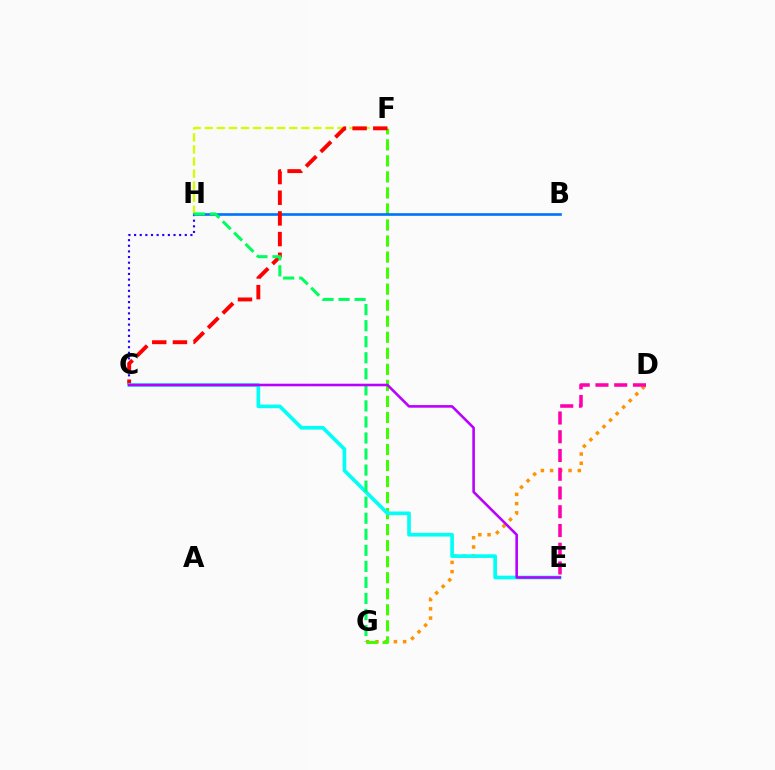{('D', 'G'): [{'color': '#ff9400', 'line_style': 'dotted', 'thickness': 2.51}], ('C', 'H'): [{'color': '#2500ff', 'line_style': 'dotted', 'thickness': 1.53}], ('F', 'H'): [{'color': '#d1ff00', 'line_style': 'dashed', 'thickness': 1.64}], ('F', 'G'): [{'color': '#3dff00', 'line_style': 'dashed', 'thickness': 2.18}], ('D', 'E'): [{'color': '#ff00ac', 'line_style': 'dashed', 'thickness': 2.55}], ('B', 'H'): [{'color': '#0074ff', 'line_style': 'solid', 'thickness': 1.91}], ('C', 'F'): [{'color': '#ff0000', 'line_style': 'dashed', 'thickness': 2.81}], ('C', 'E'): [{'color': '#00fff6', 'line_style': 'solid', 'thickness': 2.64}, {'color': '#b900ff', 'line_style': 'solid', 'thickness': 1.86}], ('G', 'H'): [{'color': '#00ff5c', 'line_style': 'dashed', 'thickness': 2.18}]}